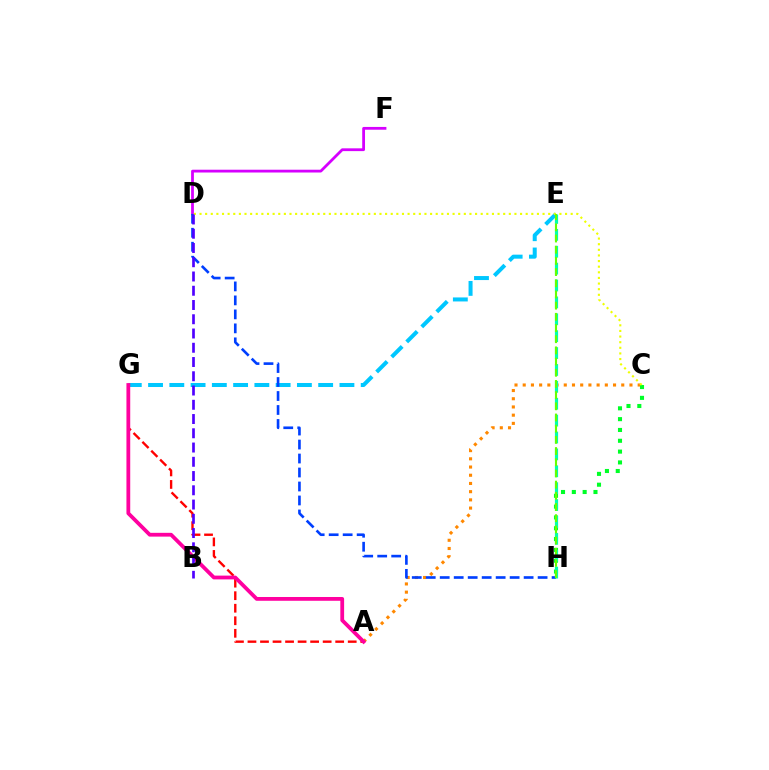{('E', 'G'): [{'color': '#00c7ff', 'line_style': 'dashed', 'thickness': 2.89}], ('A', 'C'): [{'color': '#ff8800', 'line_style': 'dotted', 'thickness': 2.23}], ('D', 'F'): [{'color': '#d600ff', 'line_style': 'solid', 'thickness': 2.01}], ('C', 'H'): [{'color': '#00ff27', 'line_style': 'dotted', 'thickness': 2.94}], ('D', 'H'): [{'color': '#003fff', 'line_style': 'dashed', 'thickness': 1.9}], ('E', 'H'): [{'color': '#00ffaf', 'line_style': 'dashed', 'thickness': 2.29}, {'color': '#66ff00', 'line_style': 'dashed', 'thickness': 1.52}], ('C', 'D'): [{'color': '#eeff00', 'line_style': 'dotted', 'thickness': 1.53}], ('A', 'G'): [{'color': '#ff0000', 'line_style': 'dashed', 'thickness': 1.7}, {'color': '#ff00a0', 'line_style': 'solid', 'thickness': 2.72}], ('B', 'D'): [{'color': '#4f00ff', 'line_style': 'dashed', 'thickness': 1.94}]}